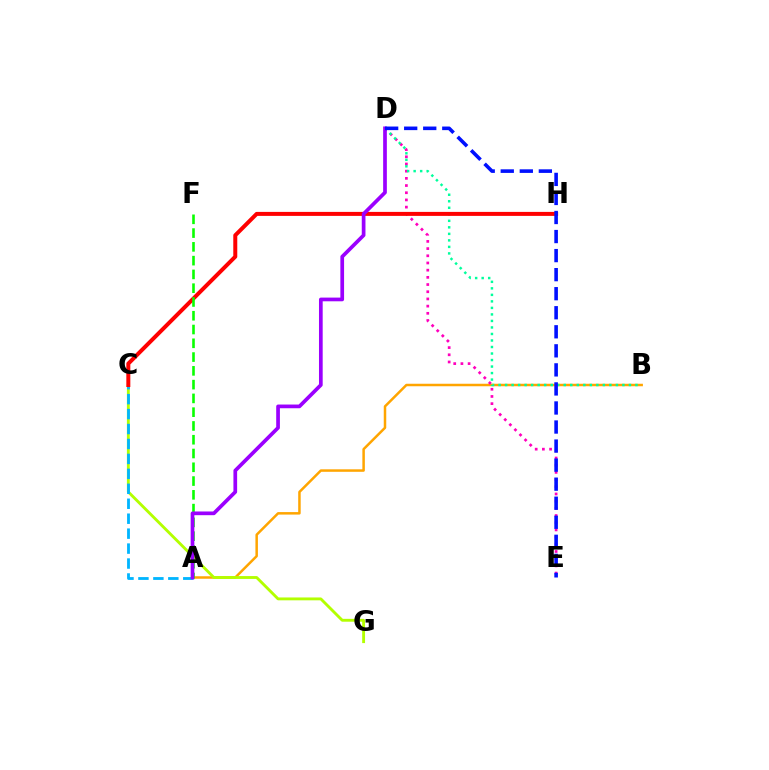{('A', 'B'): [{'color': '#ffa500', 'line_style': 'solid', 'thickness': 1.8}], ('C', 'G'): [{'color': '#b3ff00', 'line_style': 'solid', 'thickness': 2.06}], ('D', 'E'): [{'color': '#ff00bd', 'line_style': 'dotted', 'thickness': 1.95}, {'color': '#0010ff', 'line_style': 'dashed', 'thickness': 2.59}], ('B', 'D'): [{'color': '#00ff9d', 'line_style': 'dotted', 'thickness': 1.77}], ('A', 'C'): [{'color': '#00b5ff', 'line_style': 'dashed', 'thickness': 2.03}], ('C', 'H'): [{'color': '#ff0000', 'line_style': 'solid', 'thickness': 2.87}], ('A', 'F'): [{'color': '#08ff00', 'line_style': 'dashed', 'thickness': 1.87}], ('A', 'D'): [{'color': '#9b00ff', 'line_style': 'solid', 'thickness': 2.67}]}